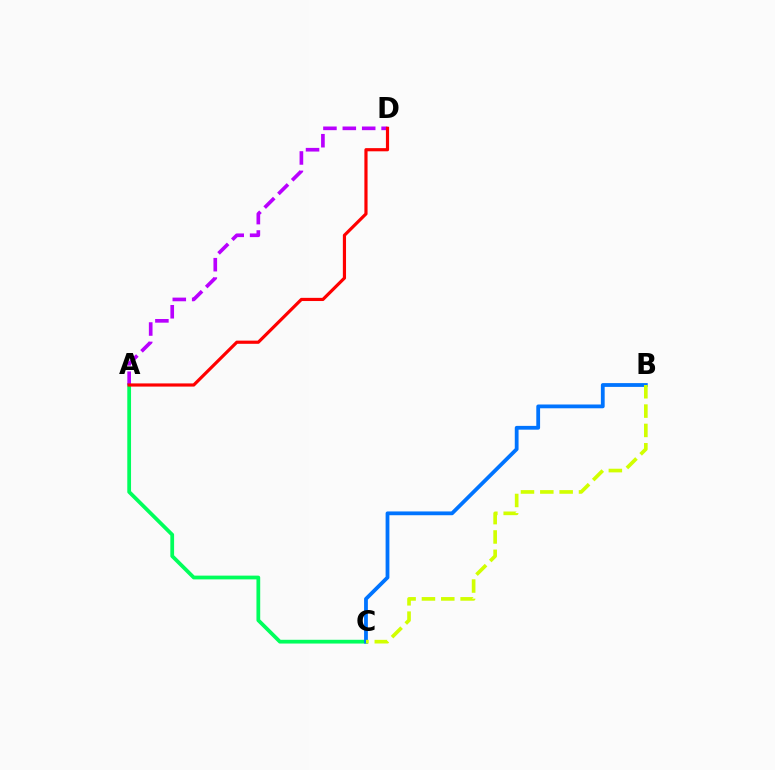{('A', 'C'): [{'color': '#00ff5c', 'line_style': 'solid', 'thickness': 2.7}], ('A', 'D'): [{'color': '#b900ff', 'line_style': 'dashed', 'thickness': 2.63}, {'color': '#ff0000', 'line_style': 'solid', 'thickness': 2.29}], ('B', 'C'): [{'color': '#0074ff', 'line_style': 'solid', 'thickness': 2.73}, {'color': '#d1ff00', 'line_style': 'dashed', 'thickness': 2.63}]}